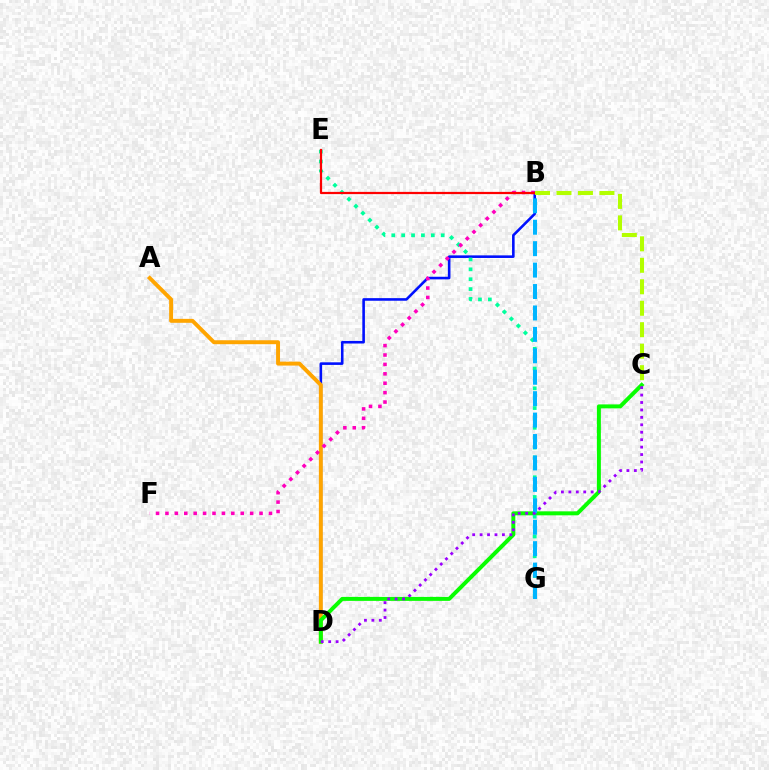{('B', 'D'): [{'color': '#0010ff', 'line_style': 'solid', 'thickness': 1.87}], ('A', 'D'): [{'color': '#ffa500', 'line_style': 'solid', 'thickness': 2.84}], ('C', 'D'): [{'color': '#08ff00', 'line_style': 'solid', 'thickness': 2.86}, {'color': '#9b00ff', 'line_style': 'dotted', 'thickness': 2.02}], ('E', 'G'): [{'color': '#00ff9d', 'line_style': 'dotted', 'thickness': 2.68}], ('B', 'G'): [{'color': '#00b5ff', 'line_style': 'dashed', 'thickness': 2.91}], ('B', 'F'): [{'color': '#ff00bd', 'line_style': 'dotted', 'thickness': 2.56}], ('B', 'E'): [{'color': '#ff0000', 'line_style': 'solid', 'thickness': 1.6}], ('B', 'C'): [{'color': '#b3ff00', 'line_style': 'dashed', 'thickness': 2.92}]}